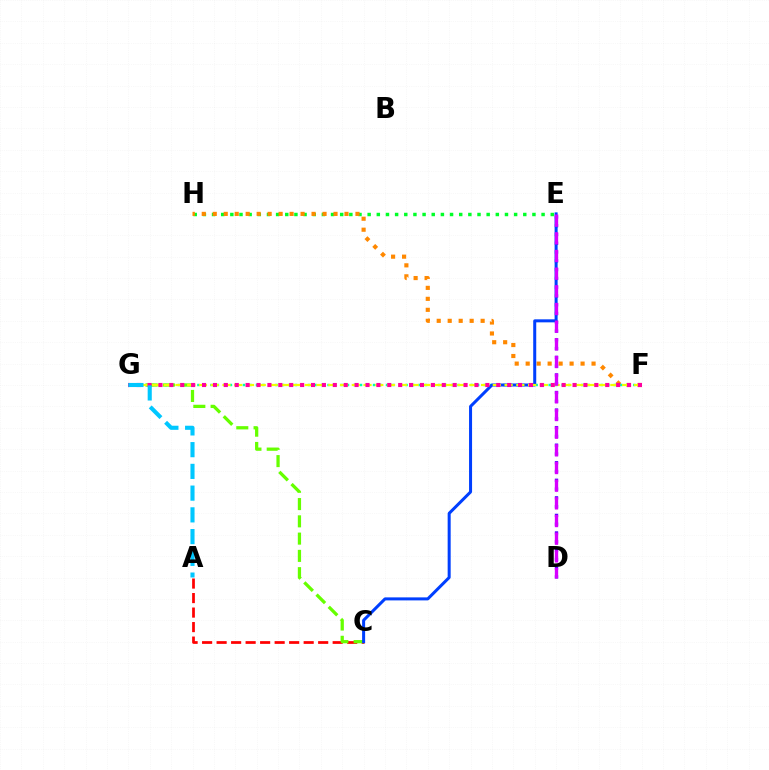{('E', 'H'): [{'color': '#00ff27', 'line_style': 'dotted', 'thickness': 2.49}], ('F', 'H'): [{'color': '#ff8800', 'line_style': 'dotted', 'thickness': 2.98}], ('A', 'C'): [{'color': '#ff0000', 'line_style': 'dashed', 'thickness': 1.97}], ('F', 'G'): [{'color': '#00ffaf', 'line_style': 'dotted', 'thickness': 1.77}, {'color': '#eeff00', 'line_style': 'dashed', 'thickness': 1.6}, {'color': '#ff00a0', 'line_style': 'dotted', 'thickness': 2.96}], ('C', 'G'): [{'color': '#66ff00', 'line_style': 'dashed', 'thickness': 2.35}], ('D', 'E'): [{'color': '#4f00ff', 'line_style': 'dotted', 'thickness': 2.38}, {'color': '#d600ff', 'line_style': 'dashed', 'thickness': 2.4}], ('C', 'E'): [{'color': '#003fff', 'line_style': 'solid', 'thickness': 2.17}], ('A', 'G'): [{'color': '#00c7ff', 'line_style': 'dashed', 'thickness': 2.95}]}